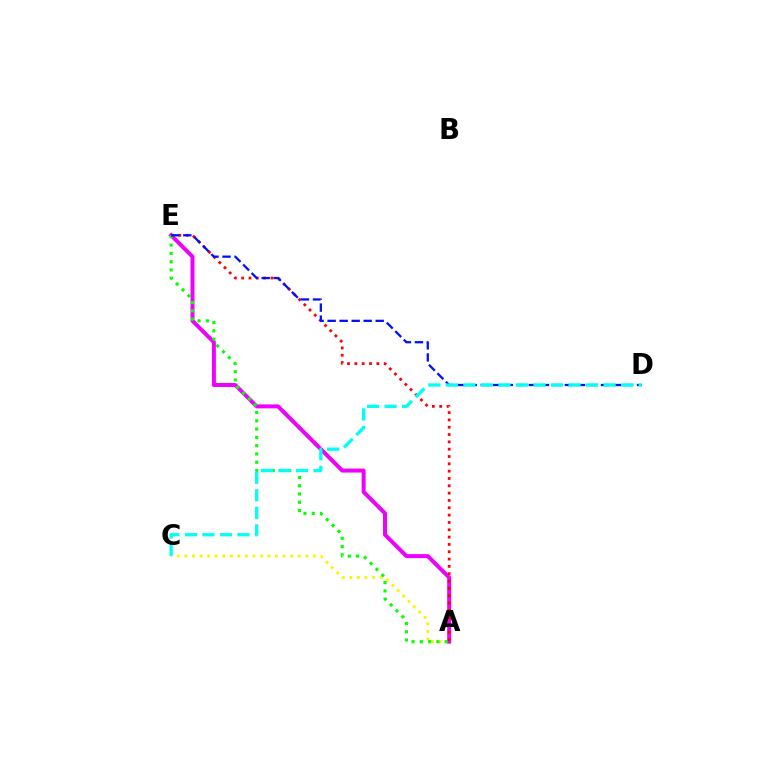{('A', 'C'): [{'color': '#fcf500', 'line_style': 'dotted', 'thickness': 2.05}], ('A', 'E'): [{'color': '#ee00ff', 'line_style': 'solid', 'thickness': 2.87}, {'color': '#08ff00', 'line_style': 'dotted', 'thickness': 2.25}, {'color': '#ff0000', 'line_style': 'dotted', 'thickness': 1.99}], ('D', 'E'): [{'color': '#0010ff', 'line_style': 'dashed', 'thickness': 1.63}], ('C', 'D'): [{'color': '#00fff6', 'line_style': 'dashed', 'thickness': 2.38}]}